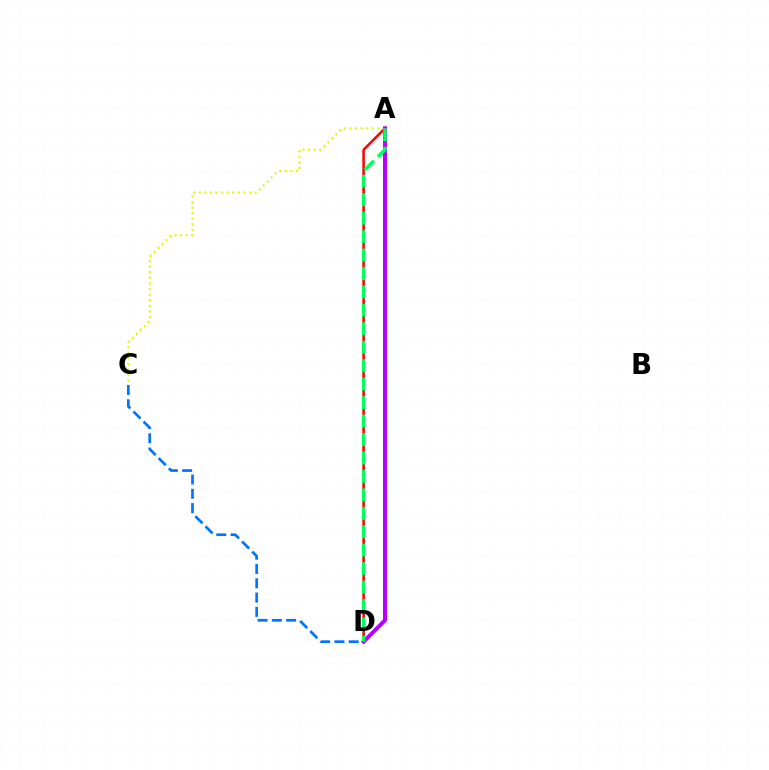{('C', 'D'): [{'color': '#0074ff', 'line_style': 'dashed', 'thickness': 1.94}], ('A', 'D'): [{'color': '#ff0000', 'line_style': 'solid', 'thickness': 1.82}, {'color': '#b900ff', 'line_style': 'solid', 'thickness': 2.86}, {'color': '#00ff5c', 'line_style': 'dashed', 'thickness': 2.51}], ('A', 'C'): [{'color': '#d1ff00', 'line_style': 'dotted', 'thickness': 1.52}]}